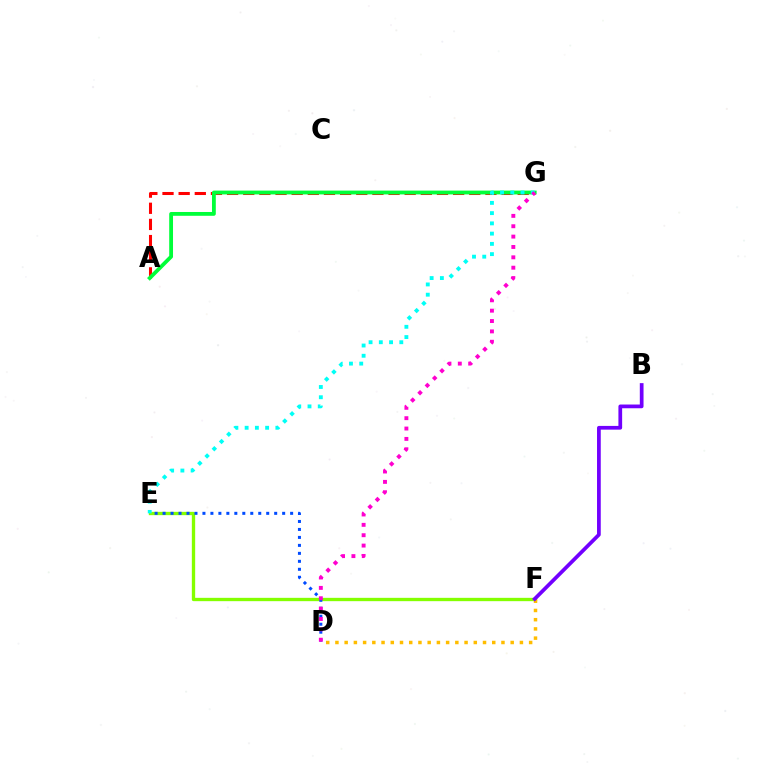{('A', 'G'): [{'color': '#ff0000', 'line_style': 'dashed', 'thickness': 2.19}, {'color': '#00ff39', 'line_style': 'solid', 'thickness': 2.74}], ('E', 'F'): [{'color': '#84ff00', 'line_style': 'solid', 'thickness': 2.4}], ('E', 'G'): [{'color': '#00fff6', 'line_style': 'dotted', 'thickness': 2.78}], ('D', 'E'): [{'color': '#004bff', 'line_style': 'dotted', 'thickness': 2.17}], ('D', 'F'): [{'color': '#ffbd00', 'line_style': 'dotted', 'thickness': 2.51}], ('B', 'F'): [{'color': '#7200ff', 'line_style': 'solid', 'thickness': 2.68}], ('D', 'G'): [{'color': '#ff00cf', 'line_style': 'dotted', 'thickness': 2.82}]}